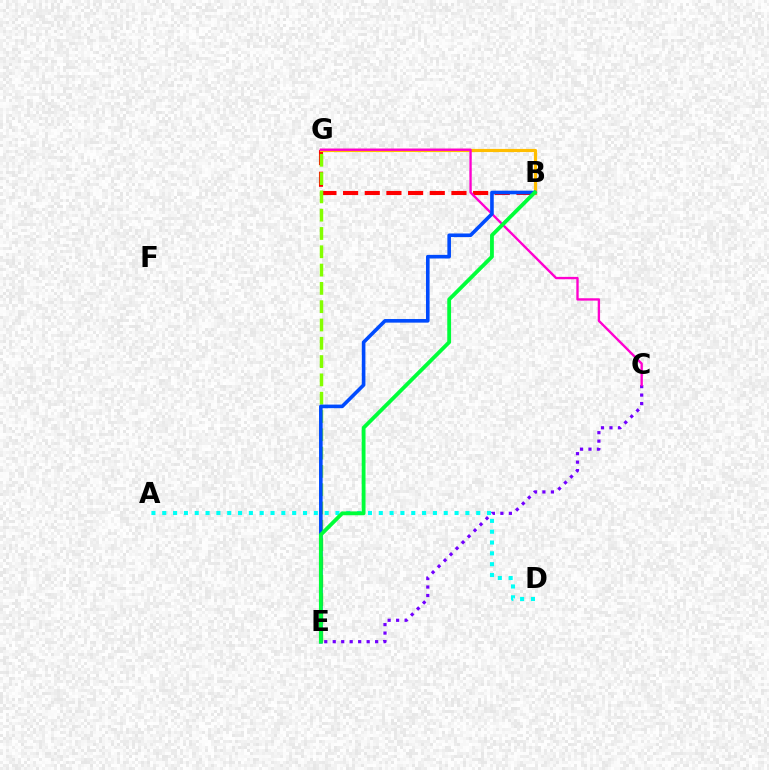{('C', 'E'): [{'color': '#7200ff', 'line_style': 'dotted', 'thickness': 2.3}], ('B', 'G'): [{'color': '#ff0000', 'line_style': 'dashed', 'thickness': 2.94}, {'color': '#ffbd00', 'line_style': 'solid', 'thickness': 2.28}], ('C', 'G'): [{'color': '#ff00cf', 'line_style': 'solid', 'thickness': 1.7}], ('A', 'D'): [{'color': '#00fff6', 'line_style': 'dotted', 'thickness': 2.94}], ('E', 'G'): [{'color': '#84ff00', 'line_style': 'dashed', 'thickness': 2.49}], ('B', 'E'): [{'color': '#004bff', 'line_style': 'solid', 'thickness': 2.59}, {'color': '#00ff39', 'line_style': 'solid', 'thickness': 2.75}]}